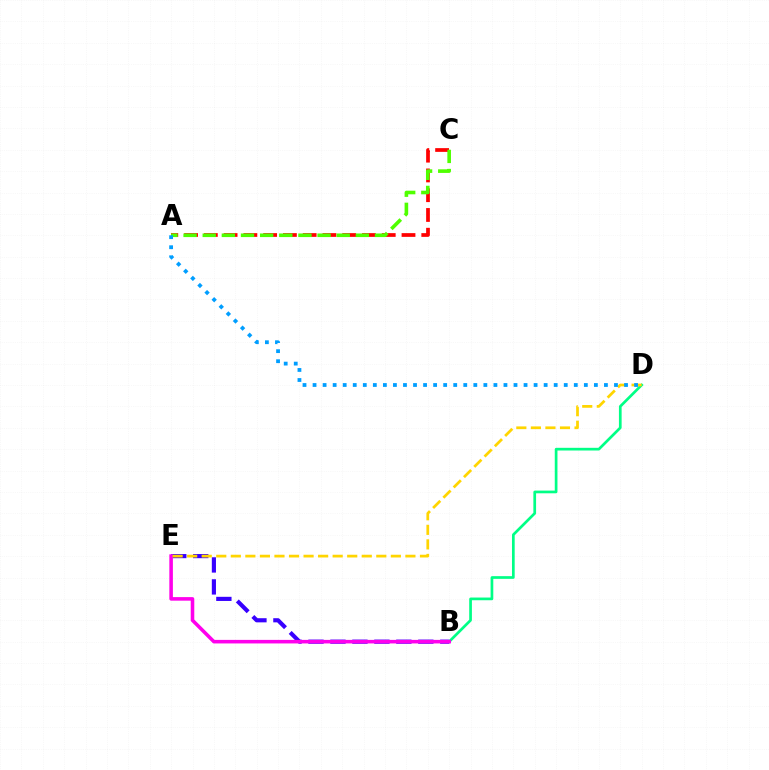{('B', 'D'): [{'color': '#00ff86', 'line_style': 'solid', 'thickness': 1.94}], ('A', 'C'): [{'color': '#ff0000', 'line_style': 'dashed', 'thickness': 2.69}, {'color': '#4fff00', 'line_style': 'dashed', 'thickness': 2.6}], ('B', 'E'): [{'color': '#3700ff', 'line_style': 'dashed', 'thickness': 2.98}, {'color': '#ff00ed', 'line_style': 'solid', 'thickness': 2.56}], ('D', 'E'): [{'color': '#ffd500', 'line_style': 'dashed', 'thickness': 1.98}], ('A', 'D'): [{'color': '#009eff', 'line_style': 'dotted', 'thickness': 2.73}]}